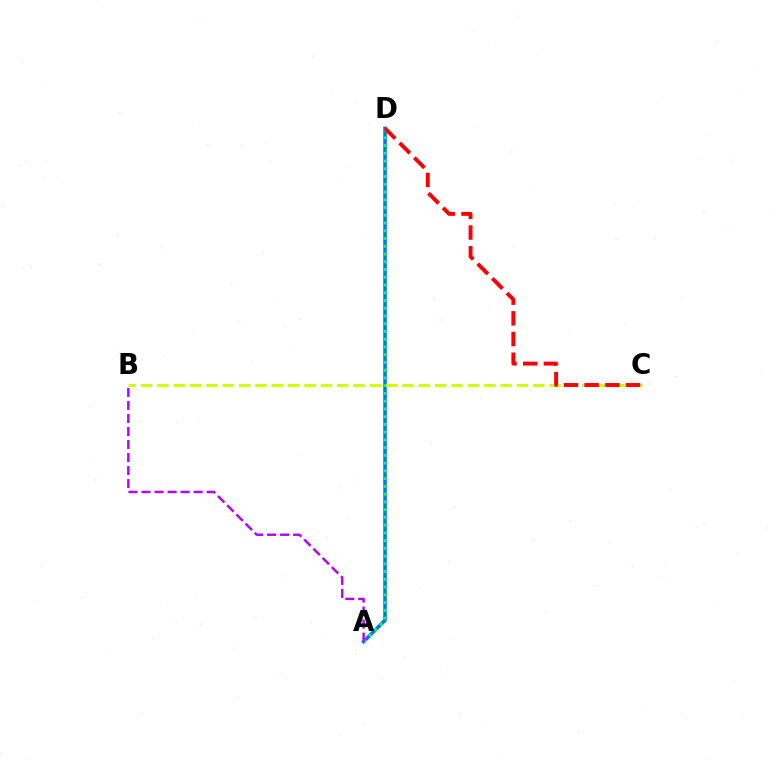{('A', 'D'): [{'color': '#0074ff', 'line_style': 'solid', 'thickness': 2.55}, {'color': '#00ff5c', 'line_style': 'dotted', 'thickness': 2.1}], ('B', 'C'): [{'color': '#d1ff00', 'line_style': 'dashed', 'thickness': 2.22}], ('C', 'D'): [{'color': '#ff0000', 'line_style': 'dashed', 'thickness': 2.81}], ('A', 'B'): [{'color': '#b900ff', 'line_style': 'dashed', 'thickness': 1.77}]}